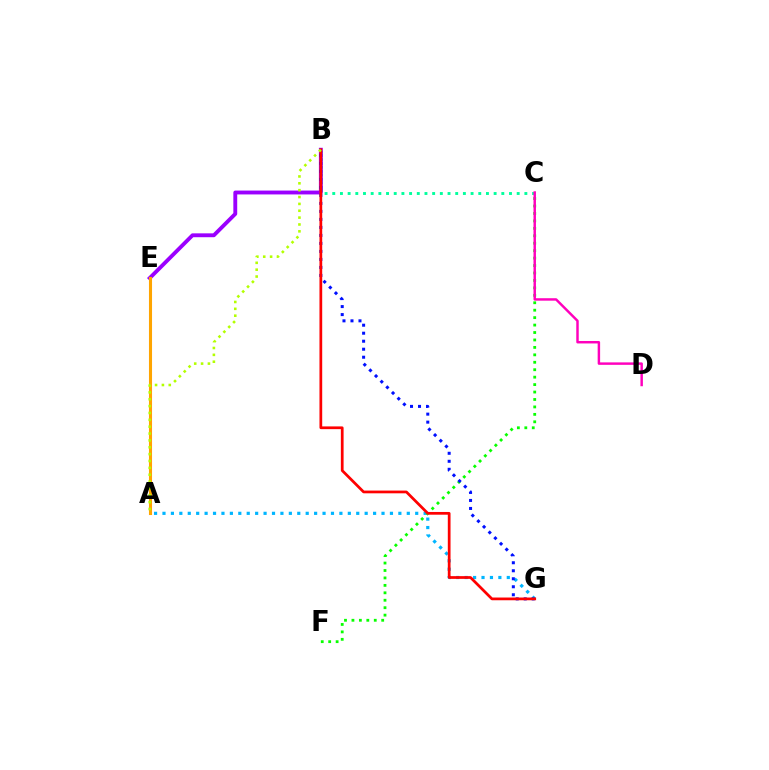{('B', 'C'): [{'color': '#00ff9d', 'line_style': 'dotted', 'thickness': 2.09}], ('B', 'E'): [{'color': '#9b00ff', 'line_style': 'solid', 'thickness': 2.78}], ('A', 'G'): [{'color': '#00b5ff', 'line_style': 'dotted', 'thickness': 2.29}], ('C', 'F'): [{'color': '#08ff00', 'line_style': 'dotted', 'thickness': 2.02}], ('B', 'G'): [{'color': '#0010ff', 'line_style': 'dotted', 'thickness': 2.17}, {'color': '#ff0000', 'line_style': 'solid', 'thickness': 1.97}], ('A', 'E'): [{'color': '#ffa500', 'line_style': 'solid', 'thickness': 2.22}], ('C', 'D'): [{'color': '#ff00bd', 'line_style': 'solid', 'thickness': 1.77}], ('A', 'B'): [{'color': '#b3ff00', 'line_style': 'dotted', 'thickness': 1.86}]}